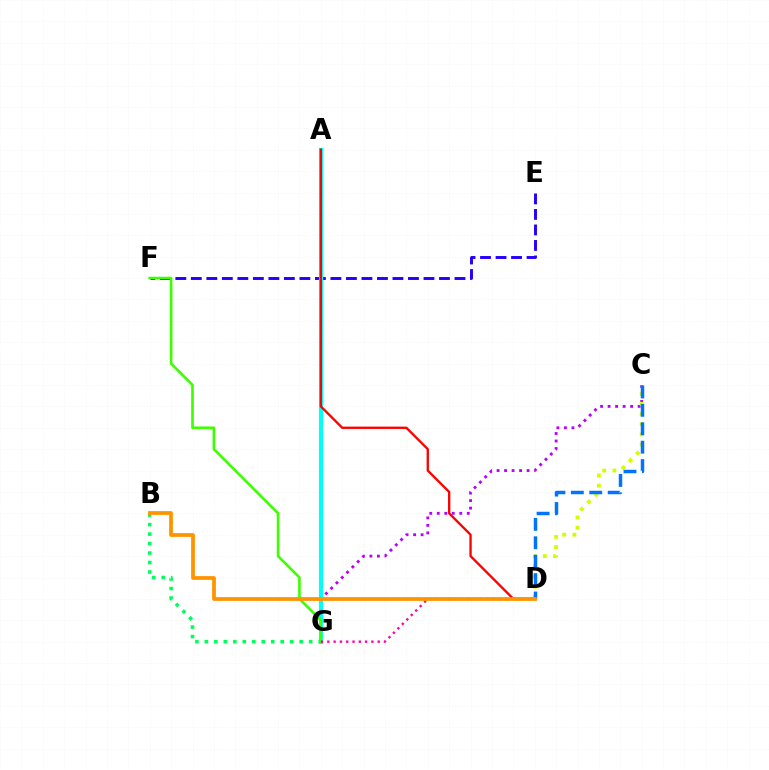{('E', 'F'): [{'color': '#2500ff', 'line_style': 'dashed', 'thickness': 2.11}], ('C', 'G'): [{'color': '#b900ff', 'line_style': 'dotted', 'thickness': 2.04}], ('A', 'G'): [{'color': '#00fff6', 'line_style': 'solid', 'thickness': 2.96}], ('B', 'G'): [{'color': '#00ff5c', 'line_style': 'dotted', 'thickness': 2.58}], ('C', 'D'): [{'color': '#d1ff00', 'line_style': 'dotted', 'thickness': 2.77}, {'color': '#0074ff', 'line_style': 'dashed', 'thickness': 2.5}], ('F', 'G'): [{'color': '#3dff00', 'line_style': 'solid', 'thickness': 1.89}], ('A', 'D'): [{'color': '#ff0000', 'line_style': 'solid', 'thickness': 1.69}], ('D', 'G'): [{'color': '#ff00ac', 'line_style': 'dotted', 'thickness': 1.71}], ('B', 'D'): [{'color': '#ff9400', 'line_style': 'solid', 'thickness': 2.7}]}